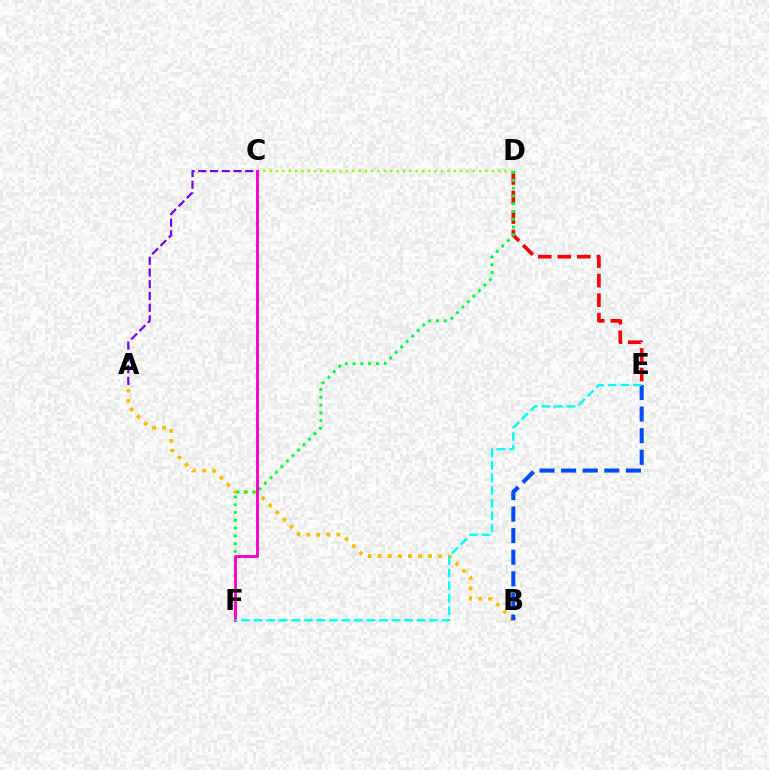{('A', 'B'): [{'color': '#ffbd00', 'line_style': 'dotted', 'thickness': 2.73}], ('D', 'E'): [{'color': '#ff0000', 'line_style': 'dashed', 'thickness': 2.65}], ('B', 'E'): [{'color': '#004bff', 'line_style': 'dashed', 'thickness': 2.93}], ('D', 'F'): [{'color': '#00ff39', 'line_style': 'dotted', 'thickness': 2.11}], ('C', 'D'): [{'color': '#84ff00', 'line_style': 'dotted', 'thickness': 1.72}], ('C', 'F'): [{'color': '#ff00cf', 'line_style': 'solid', 'thickness': 2.1}], ('E', 'F'): [{'color': '#00fff6', 'line_style': 'dashed', 'thickness': 1.7}], ('A', 'C'): [{'color': '#7200ff', 'line_style': 'dashed', 'thickness': 1.59}]}